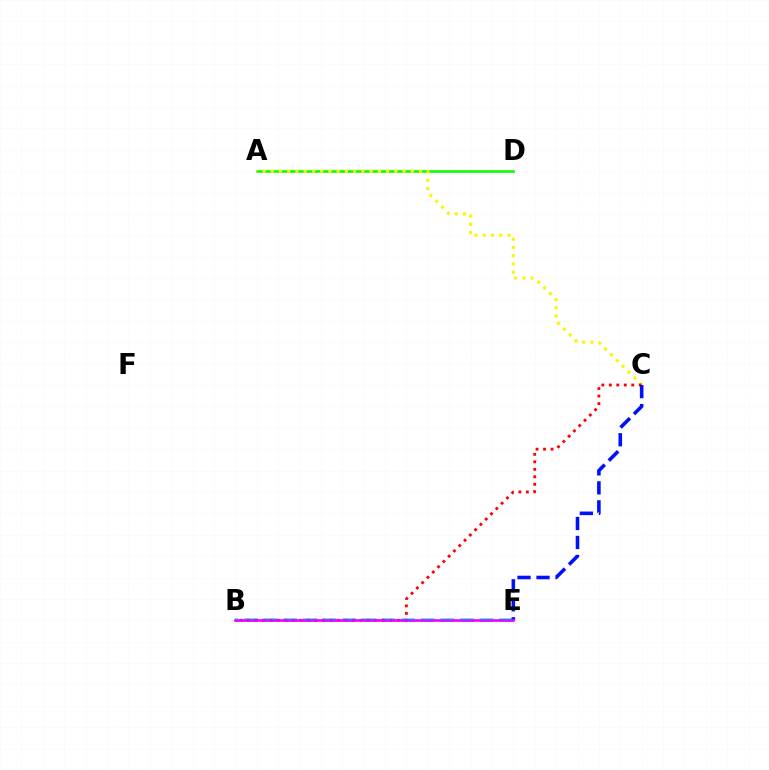{('A', 'D'): [{'color': '#08ff00', 'line_style': 'solid', 'thickness': 1.88}], ('A', 'C'): [{'color': '#fcf500', 'line_style': 'dotted', 'thickness': 2.24}], ('B', 'E'): [{'color': '#00fff6', 'line_style': 'dashed', 'thickness': 2.67}, {'color': '#ee00ff', 'line_style': 'solid', 'thickness': 1.9}], ('B', 'C'): [{'color': '#ff0000', 'line_style': 'dotted', 'thickness': 2.04}], ('C', 'E'): [{'color': '#0010ff', 'line_style': 'dashed', 'thickness': 2.58}]}